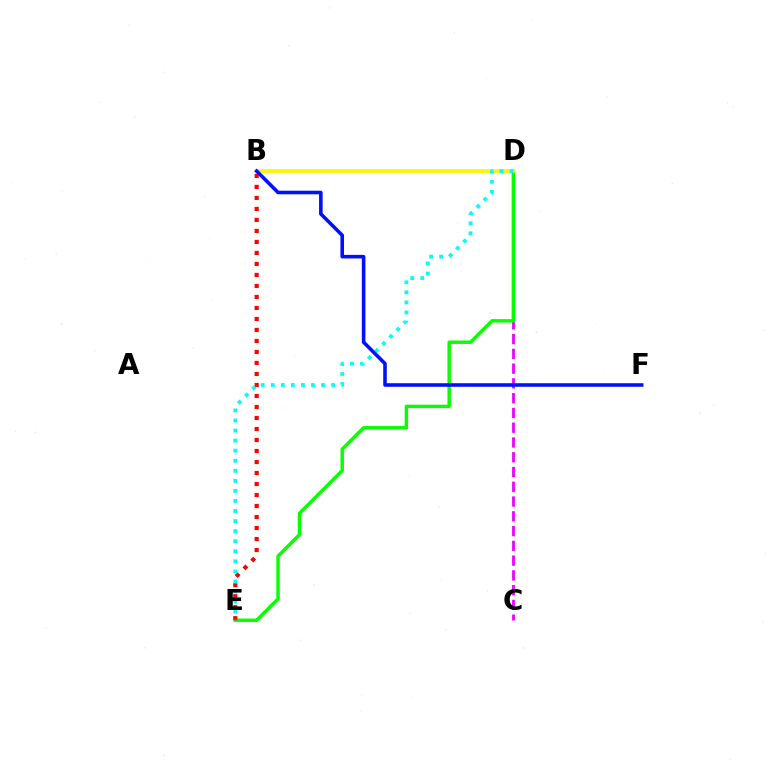{('C', 'D'): [{'color': '#ee00ff', 'line_style': 'dashed', 'thickness': 2.01}], ('D', 'E'): [{'color': '#08ff00', 'line_style': 'solid', 'thickness': 2.48}, {'color': '#00fff6', 'line_style': 'dotted', 'thickness': 2.73}], ('B', 'D'): [{'color': '#fcf500', 'line_style': 'solid', 'thickness': 2.68}], ('B', 'E'): [{'color': '#ff0000', 'line_style': 'dotted', 'thickness': 2.99}], ('B', 'F'): [{'color': '#0010ff', 'line_style': 'solid', 'thickness': 2.58}]}